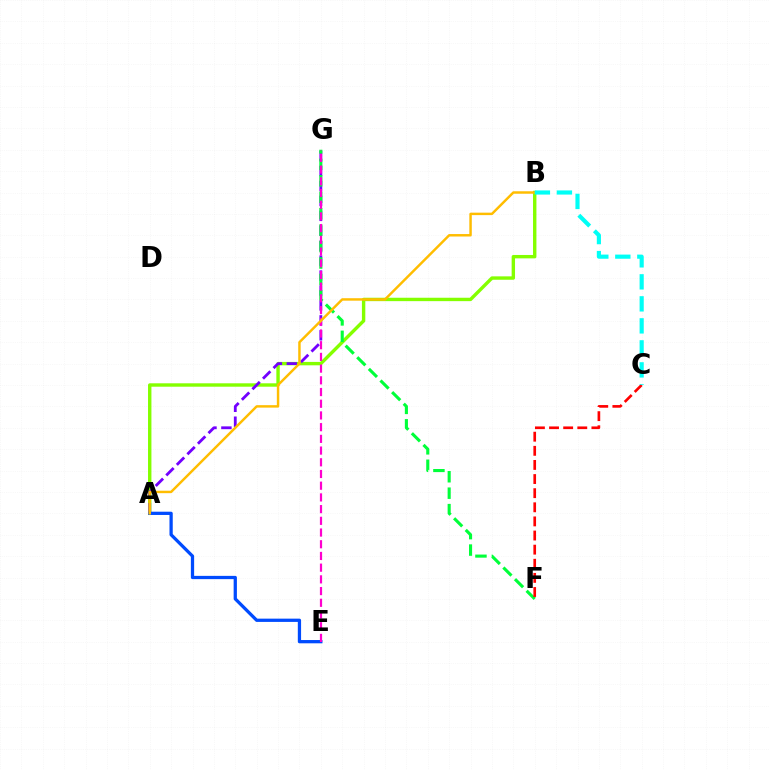{('A', 'B'): [{'color': '#84ff00', 'line_style': 'solid', 'thickness': 2.45}, {'color': '#ffbd00', 'line_style': 'solid', 'thickness': 1.77}], ('A', 'G'): [{'color': '#7200ff', 'line_style': 'dashed', 'thickness': 2.03}], ('A', 'E'): [{'color': '#004bff', 'line_style': 'solid', 'thickness': 2.35}], ('F', 'G'): [{'color': '#00ff39', 'line_style': 'dashed', 'thickness': 2.23}], ('E', 'G'): [{'color': '#ff00cf', 'line_style': 'dashed', 'thickness': 1.59}], ('C', 'F'): [{'color': '#ff0000', 'line_style': 'dashed', 'thickness': 1.92}], ('B', 'C'): [{'color': '#00fff6', 'line_style': 'dashed', 'thickness': 2.99}]}